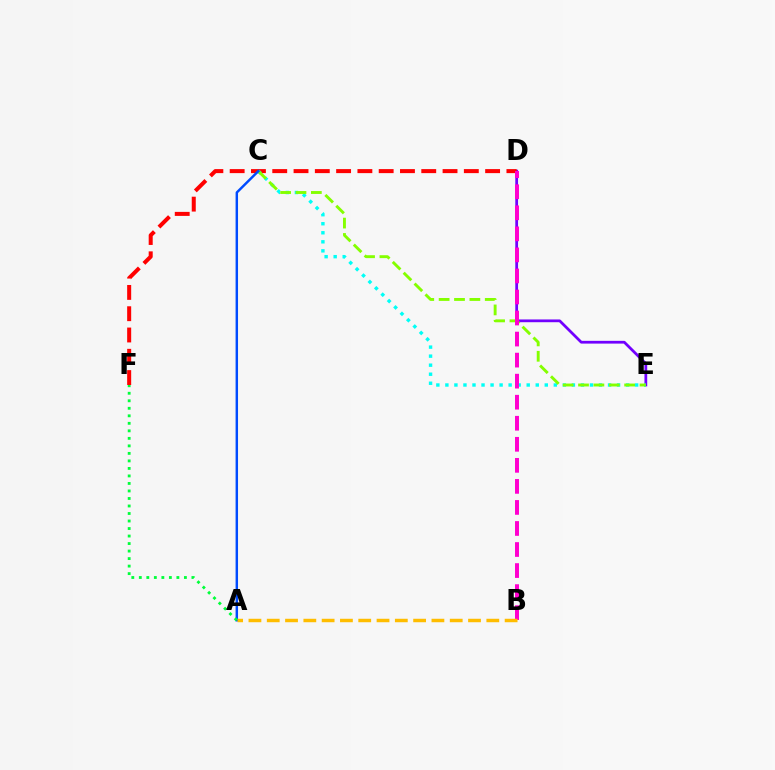{('D', 'E'): [{'color': '#7200ff', 'line_style': 'solid', 'thickness': 1.99}], ('D', 'F'): [{'color': '#ff0000', 'line_style': 'dashed', 'thickness': 2.89}], ('C', 'E'): [{'color': '#00fff6', 'line_style': 'dotted', 'thickness': 2.46}, {'color': '#84ff00', 'line_style': 'dashed', 'thickness': 2.09}], ('B', 'D'): [{'color': '#ff00cf', 'line_style': 'dashed', 'thickness': 2.86}], ('A', 'C'): [{'color': '#004bff', 'line_style': 'solid', 'thickness': 1.76}], ('A', 'F'): [{'color': '#00ff39', 'line_style': 'dotted', 'thickness': 2.04}], ('A', 'B'): [{'color': '#ffbd00', 'line_style': 'dashed', 'thickness': 2.49}]}